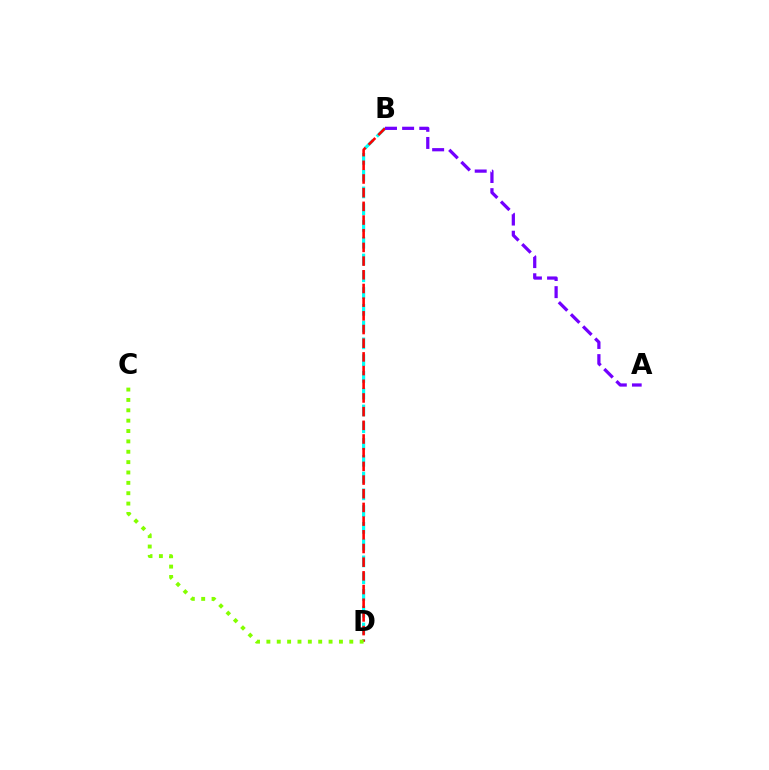{('B', 'D'): [{'color': '#00fff6', 'line_style': 'dashed', 'thickness': 2.28}, {'color': '#ff0000', 'line_style': 'dashed', 'thickness': 1.86}], ('A', 'B'): [{'color': '#7200ff', 'line_style': 'dashed', 'thickness': 2.33}], ('C', 'D'): [{'color': '#84ff00', 'line_style': 'dotted', 'thickness': 2.82}]}